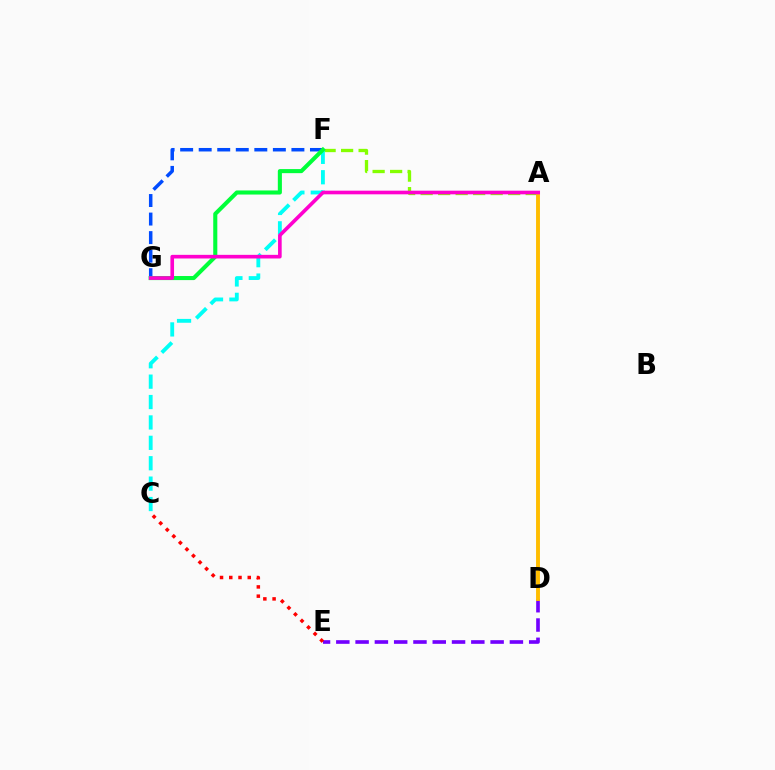{('A', 'F'): [{'color': '#84ff00', 'line_style': 'dashed', 'thickness': 2.38}], ('D', 'E'): [{'color': '#7200ff', 'line_style': 'dashed', 'thickness': 2.62}], ('A', 'D'): [{'color': '#ffbd00', 'line_style': 'solid', 'thickness': 2.81}], ('F', 'G'): [{'color': '#004bff', 'line_style': 'dashed', 'thickness': 2.52}, {'color': '#00ff39', 'line_style': 'solid', 'thickness': 2.93}], ('C', 'E'): [{'color': '#ff0000', 'line_style': 'dotted', 'thickness': 2.51}], ('C', 'F'): [{'color': '#00fff6', 'line_style': 'dashed', 'thickness': 2.77}], ('A', 'G'): [{'color': '#ff00cf', 'line_style': 'solid', 'thickness': 2.62}]}